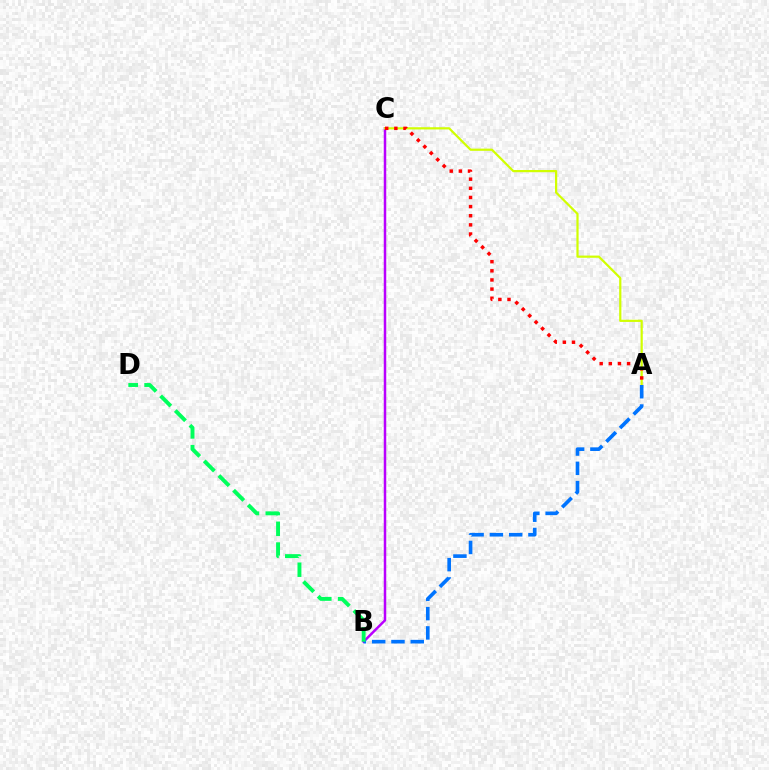{('B', 'C'): [{'color': '#b900ff', 'line_style': 'solid', 'thickness': 1.79}], ('A', 'C'): [{'color': '#d1ff00', 'line_style': 'solid', 'thickness': 1.59}, {'color': '#ff0000', 'line_style': 'dotted', 'thickness': 2.48}], ('A', 'B'): [{'color': '#0074ff', 'line_style': 'dashed', 'thickness': 2.62}], ('B', 'D'): [{'color': '#00ff5c', 'line_style': 'dashed', 'thickness': 2.82}]}